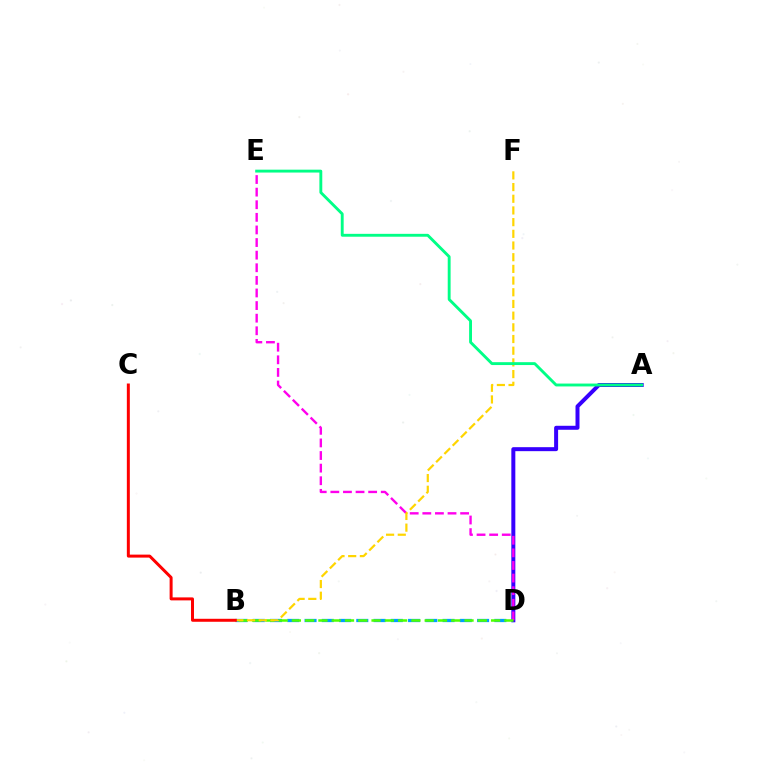{('B', 'D'): [{'color': '#009eff', 'line_style': 'dashed', 'thickness': 2.34}, {'color': '#4fff00', 'line_style': 'dashed', 'thickness': 1.8}], ('A', 'D'): [{'color': '#3700ff', 'line_style': 'solid', 'thickness': 2.87}], ('D', 'E'): [{'color': '#ff00ed', 'line_style': 'dashed', 'thickness': 1.71}], ('B', 'F'): [{'color': '#ffd500', 'line_style': 'dashed', 'thickness': 1.59}], ('A', 'E'): [{'color': '#00ff86', 'line_style': 'solid', 'thickness': 2.07}], ('B', 'C'): [{'color': '#ff0000', 'line_style': 'solid', 'thickness': 2.15}]}